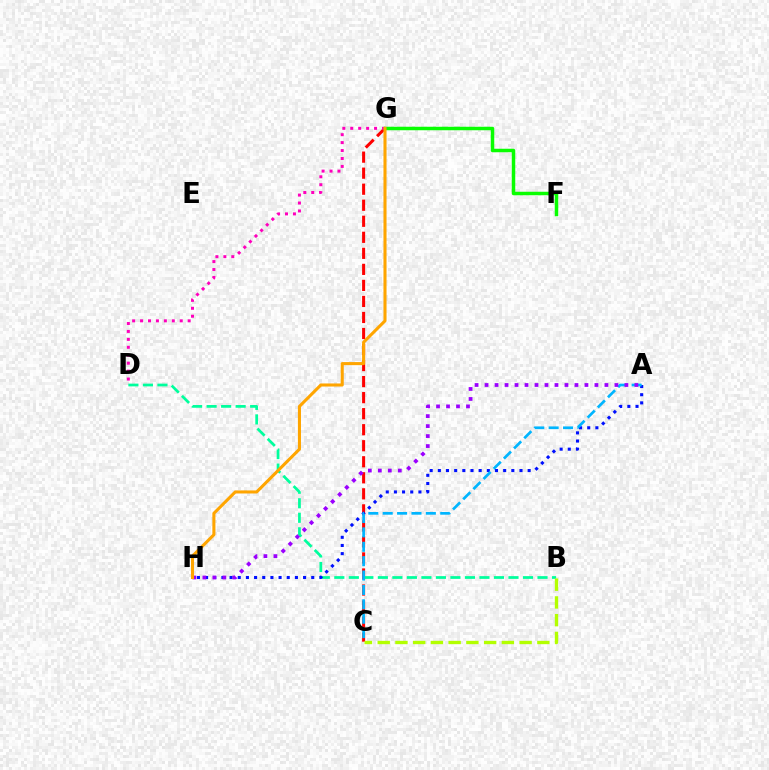{('C', 'G'): [{'color': '#ff0000', 'line_style': 'dashed', 'thickness': 2.18}], ('D', 'G'): [{'color': '#ff00bd', 'line_style': 'dotted', 'thickness': 2.16}], ('B', 'D'): [{'color': '#00ff9d', 'line_style': 'dashed', 'thickness': 1.97}], ('A', 'H'): [{'color': '#0010ff', 'line_style': 'dotted', 'thickness': 2.22}, {'color': '#9b00ff', 'line_style': 'dotted', 'thickness': 2.71}], ('A', 'C'): [{'color': '#00b5ff', 'line_style': 'dashed', 'thickness': 1.95}], ('B', 'C'): [{'color': '#b3ff00', 'line_style': 'dashed', 'thickness': 2.41}], ('F', 'G'): [{'color': '#08ff00', 'line_style': 'solid', 'thickness': 2.52}], ('G', 'H'): [{'color': '#ffa500', 'line_style': 'solid', 'thickness': 2.21}]}